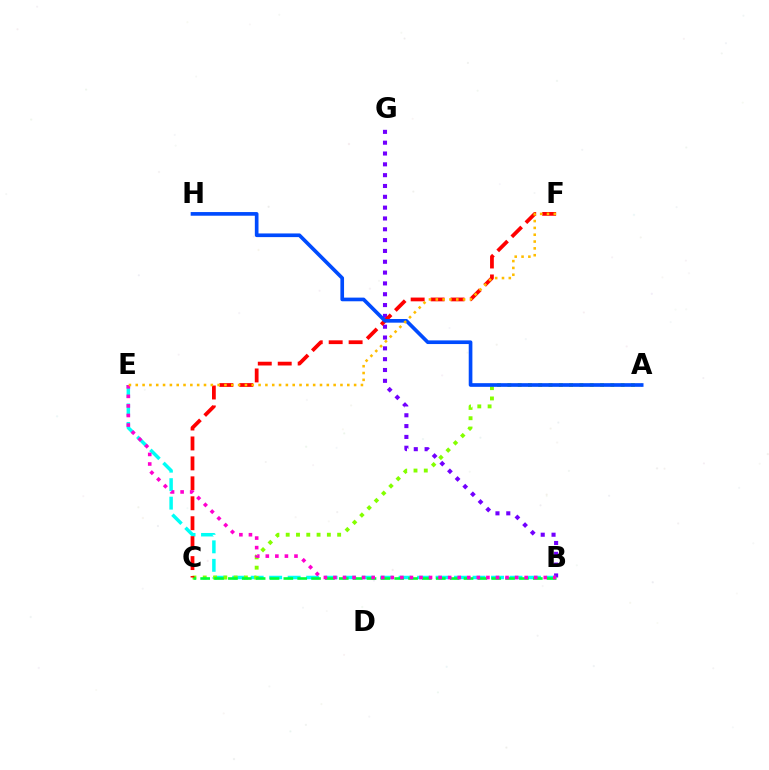{('B', 'G'): [{'color': '#7200ff', 'line_style': 'dotted', 'thickness': 2.94}], ('B', 'E'): [{'color': '#00fff6', 'line_style': 'dashed', 'thickness': 2.51}, {'color': '#ff00cf', 'line_style': 'dotted', 'thickness': 2.6}], ('A', 'C'): [{'color': '#84ff00', 'line_style': 'dotted', 'thickness': 2.8}], ('B', 'C'): [{'color': '#00ff39', 'line_style': 'dashed', 'thickness': 1.88}], ('C', 'F'): [{'color': '#ff0000', 'line_style': 'dashed', 'thickness': 2.71}], ('A', 'H'): [{'color': '#004bff', 'line_style': 'solid', 'thickness': 2.64}], ('E', 'F'): [{'color': '#ffbd00', 'line_style': 'dotted', 'thickness': 1.85}]}